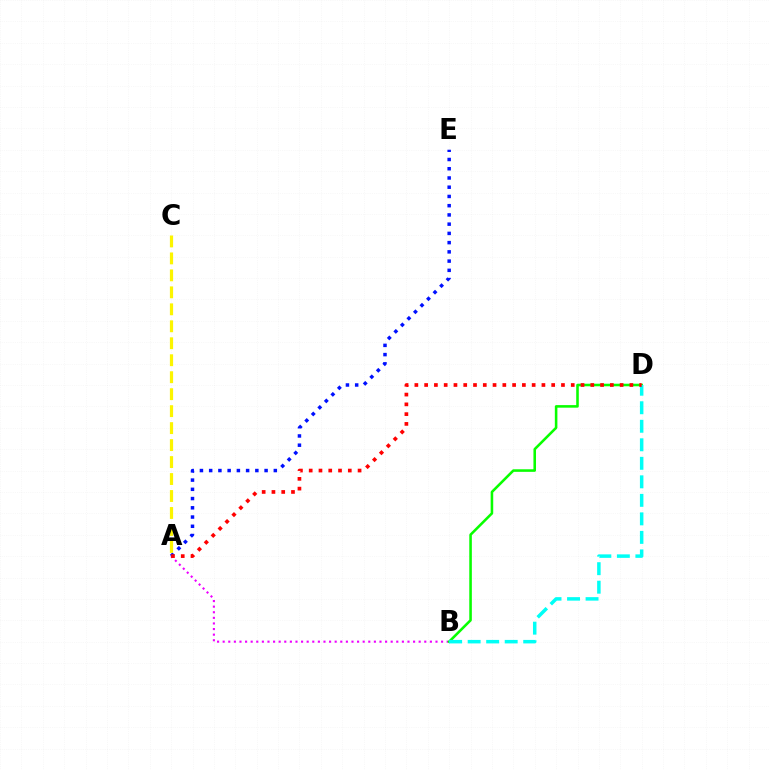{('A', 'B'): [{'color': '#ee00ff', 'line_style': 'dotted', 'thickness': 1.52}], ('B', 'D'): [{'color': '#08ff00', 'line_style': 'solid', 'thickness': 1.85}, {'color': '#00fff6', 'line_style': 'dashed', 'thickness': 2.52}], ('A', 'E'): [{'color': '#0010ff', 'line_style': 'dotted', 'thickness': 2.51}], ('A', 'C'): [{'color': '#fcf500', 'line_style': 'dashed', 'thickness': 2.31}], ('A', 'D'): [{'color': '#ff0000', 'line_style': 'dotted', 'thickness': 2.66}]}